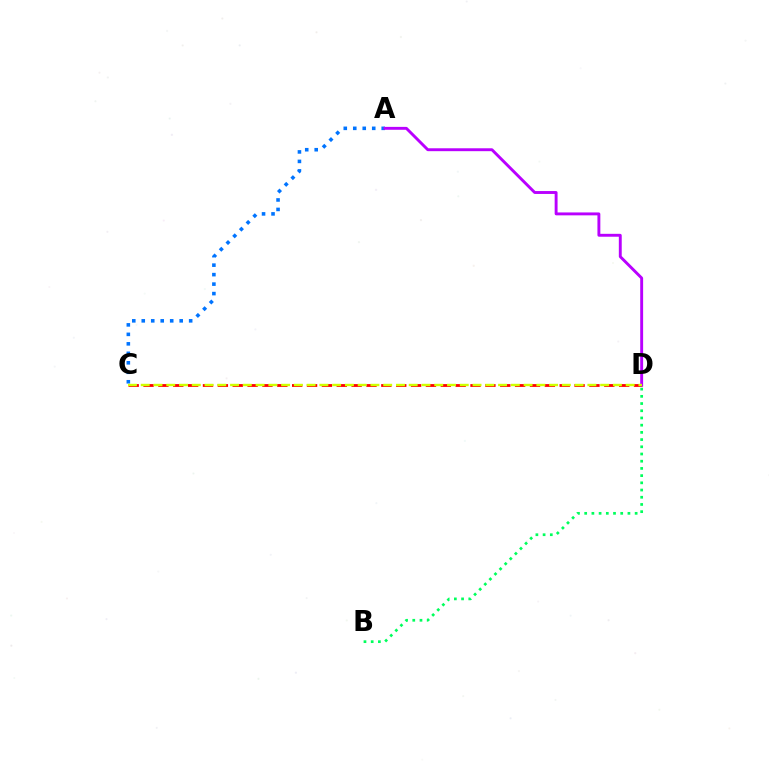{('C', 'D'): [{'color': '#ff0000', 'line_style': 'dashed', 'thickness': 2.02}, {'color': '#d1ff00', 'line_style': 'dashed', 'thickness': 1.73}], ('B', 'D'): [{'color': '#00ff5c', 'line_style': 'dotted', 'thickness': 1.96}], ('A', 'C'): [{'color': '#0074ff', 'line_style': 'dotted', 'thickness': 2.58}], ('A', 'D'): [{'color': '#b900ff', 'line_style': 'solid', 'thickness': 2.09}]}